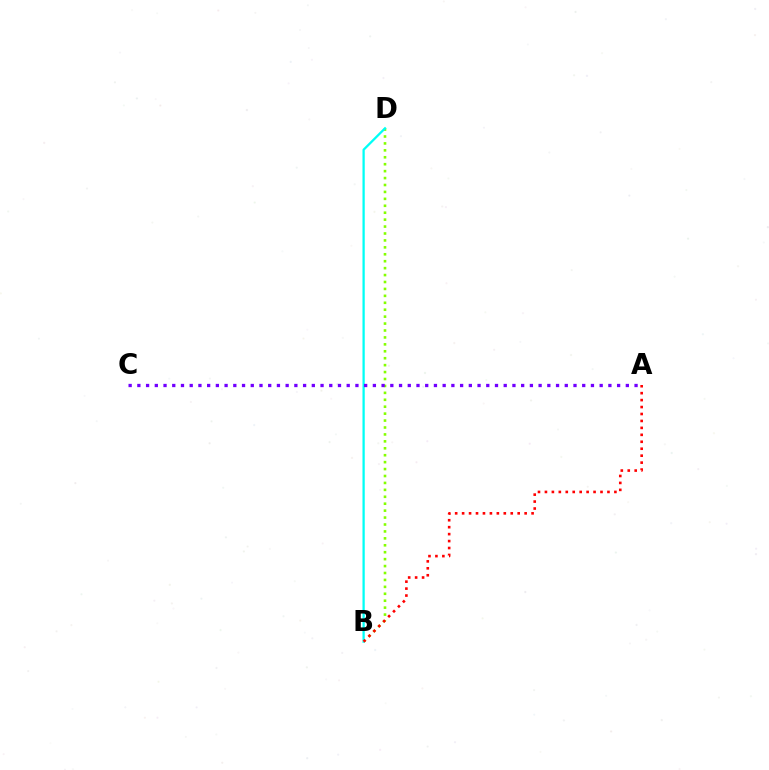{('B', 'D'): [{'color': '#84ff00', 'line_style': 'dotted', 'thickness': 1.88}, {'color': '#00fff6', 'line_style': 'solid', 'thickness': 1.64}], ('A', 'C'): [{'color': '#7200ff', 'line_style': 'dotted', 'thickness': 2.37}], ('A', 'B'): [{'color': '#ff0000', 'line_style': 'dotted', 'thickness': 1.89}]}